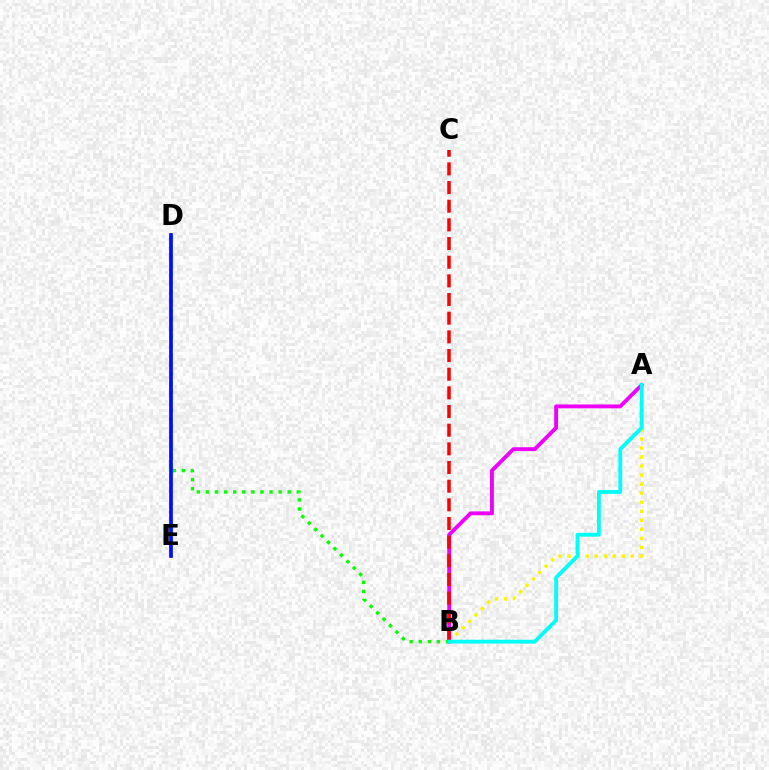{('A', 'B'): [{'color': '#fcf500', 'line_style': 'dotted', 'thickness': 2.46}, {'color': '#ee00ff', 'line_style': 'solid', 'thickness': 2.78}, {'color': '#00fff6', 'line_style': 'solid', 'thickness': 2.78}], ('B', 'D'): [{'color': '#08ff00', 'line_style': 'dotted', 'thickness': 2.47}], ('D', 'E'): [{'color': '#0010ff', 'line_style': 'solid', 'thickness': 2.7}], ('B', 'C'): [{'color': '#ff0000', 'line_style': 'dashed', 'thickness': 2.54}]}